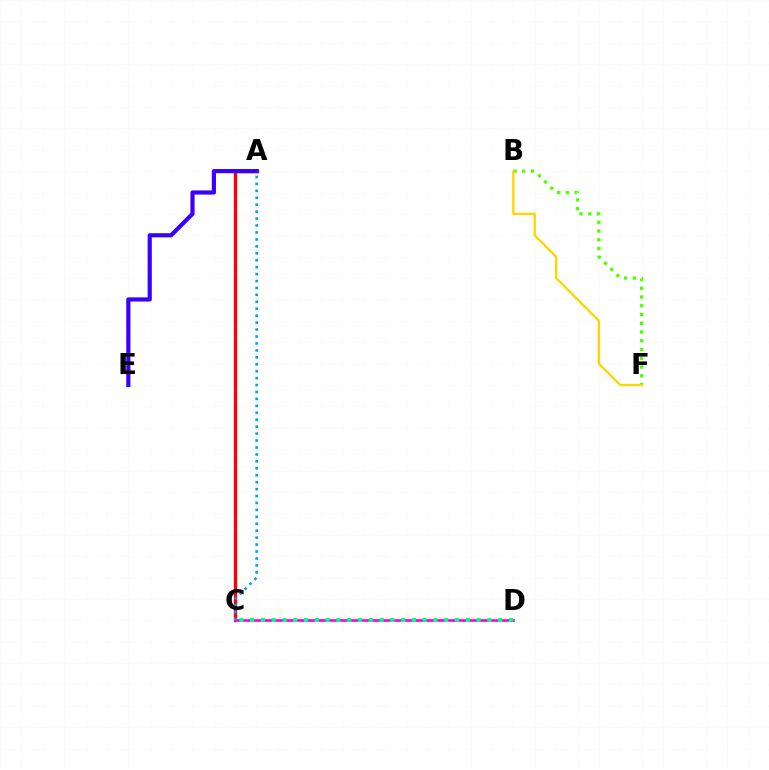{('B', 'F'): [{'color': '#4fff00', 'line_style': 'dotted', 'thickness': 2.38}, {'color': '#ffd500', 'line_style': 'solid', 'thickness': 1.68}], ('A', 'C'): [{'color': '#ff0000', 'line_style': 'solid', 'thickness': 2.4}, {'color': '#009eff', 'line_style': 'dotted', 'thickness': 1.88}], ('A', 'E'): [{'color': '#3700ff', 'line_style': 'solid', 'thickness': 3.0}], ('C', 'D'): [{'color': '#ff00ed', 'line_style': 'solid', 'thickness': 1.95}, {'color': '#00ff86', 'line_style': 'dotted', 'thickness': 2.93}]}